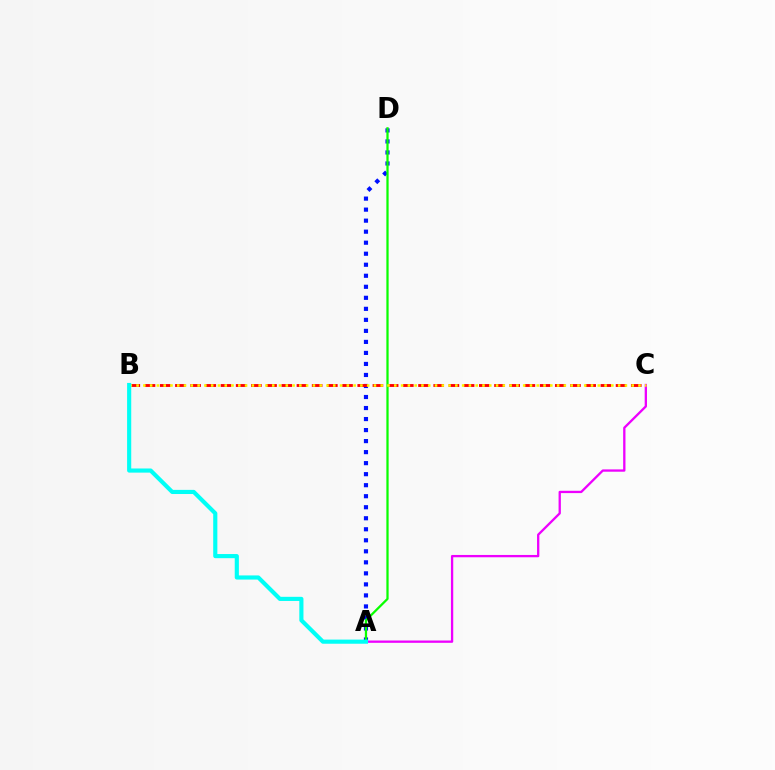{('A', 'D'): [{'color': '#0010ff', 'line_style': 'dotted', 'thickness': 2.99}, {'color': '#08ff00', 'line_style': 'solid', 'thickness': 1.63}], ('B', 'C'): [{'color': '#ff0000', 'line_style': 'dashed', 'thickness': 2.06}, {'color': '#fcf500', 'line_style': 'dotted', 'thickness': 1.84}], ('A', 'C'): [{'color': '#ee00ff', 'line_style': 'solid', 'thickness': 1.66}], ('A', 'B'): [{'color': '#00fff6', 'line_style': 'solid', 'thickness': 2.98}]}